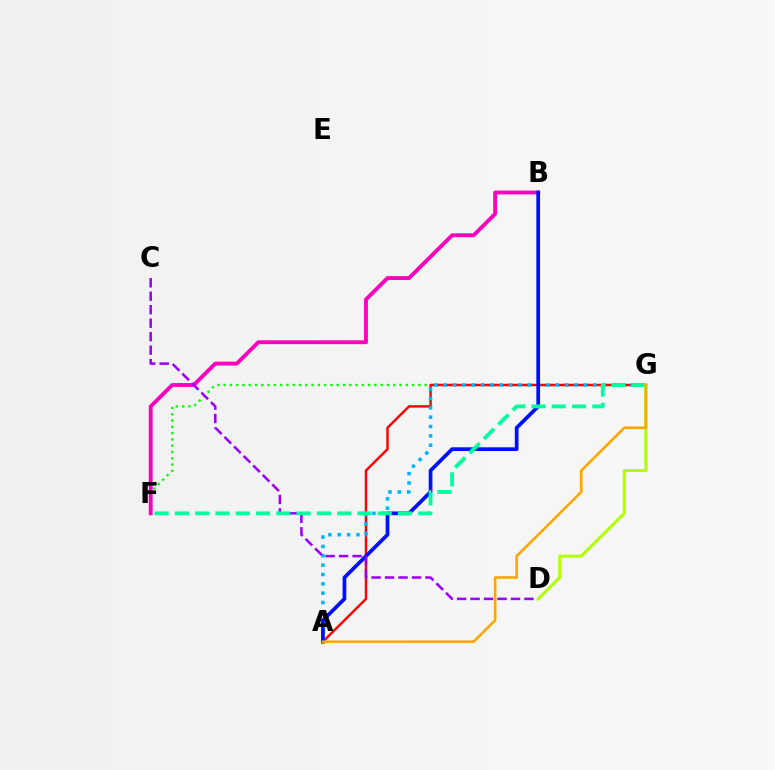{('F', 'G'): [{'color': '#08ff00', 'line_style': 'dotted', 'thickness': 1.71}, {'color': '#00ff9d', 'line_style': 'dashed', 'thickness': 2.75}], ('A', 'G'): [{'color': '#ff0000', 'line_style': 'solid', 'thickness': 1.75}, {'color': '#00b5ff', 'line_style': 'dotted', 'thickness': 2.54}, {'color': '#ffa500', 'line_style': 'solid', 'thickness': 1.86}], ('B', 'F'): [{'color': '#ff00bd', 'line_style': 'solid', 'thickness': 2.78}], ('A', 'B'): [{'color': '#0010ff', 'line_style': 'solid', 'thickness': 2.69}], ('C', 'D'): [{'color': '#9b00ff', 'line_style': 'dashed', 'thickness': 1.83}], ('D', 'G'): [{'color': '#b3ff00', 'line_style': 'solid', 'thickness': 2.19}]}